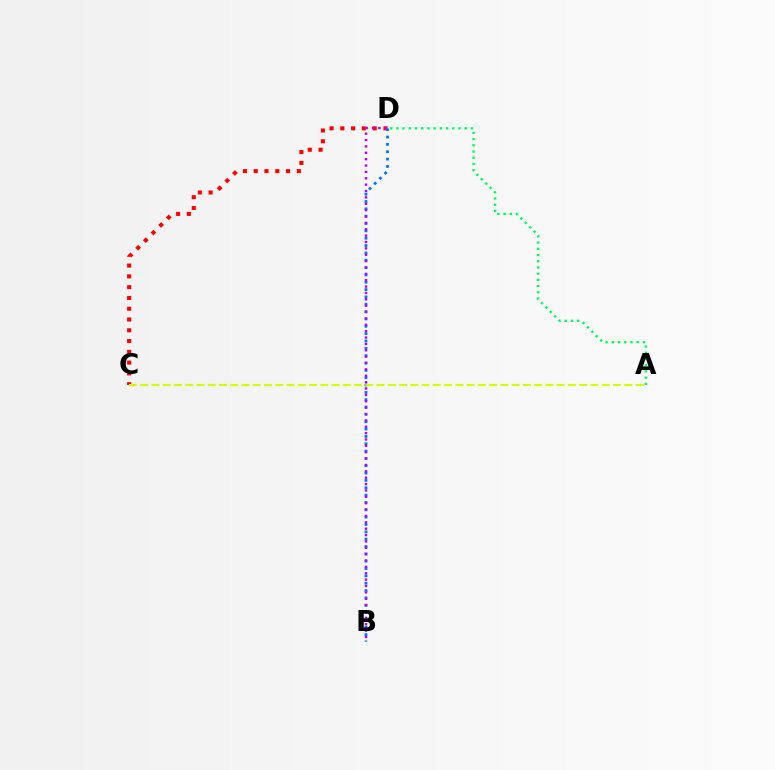{('C', 'D'): [{'color': '#ff0000', 'line_style': 'dotted', 'thickness': 2.93}], ('B', 'D'): [{'color': '#0074ff', 'line_style': 'dotted', 'thickness': 1.99}, {'color': '#b900ff', 'line_style': 'dotted', 'thickness': 1.73}], ('A', 'C'): [{'color': '#d1ff00', 'line_style': 'dashed', 'thickness': 1.53}], ('A', 'D'): [{'color': '#00ff5c', 'line_style': 'dotted', 'thickness': 1.69}]}